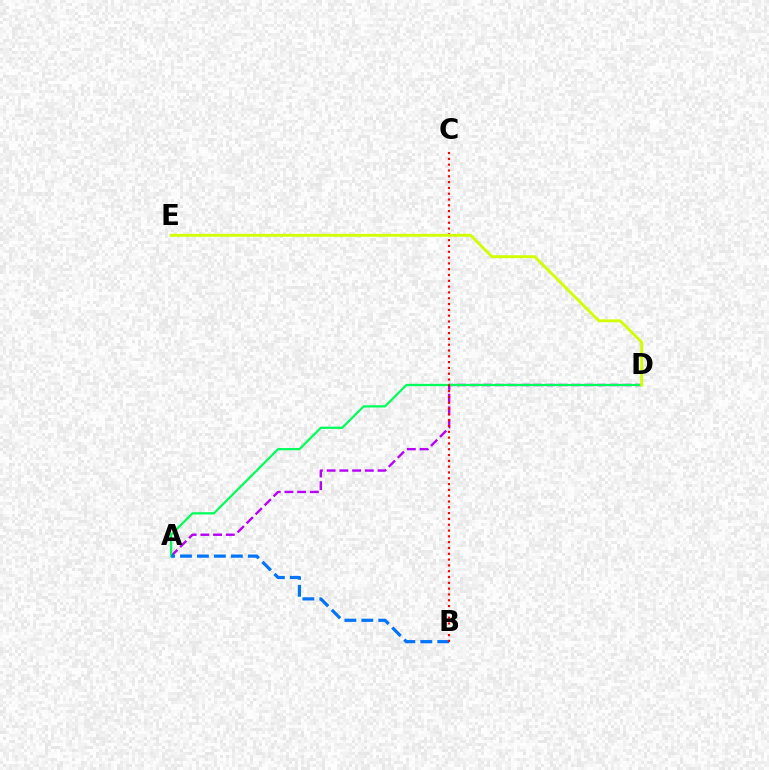{('A', 'D'): [{'color': '#b900ff', 'line_style': 'dashed', 'thickness': 1.73}, {'color': '#00ff5c', 'line_style': 'solid', 'thickness': 1.63}], ('A', 'B'): [{'color': '#0074ff', 'line_style': 'dashed', 'thickness': 2.3}], ('B', 'C'): [{'color': '#ff0000', 'line_style': 'dotted', 'thickness': 1.58}], ('D', 'E'): [{'color': '#d1ff00', 'line_style': 'solid', 'thickness': 2.09}]}